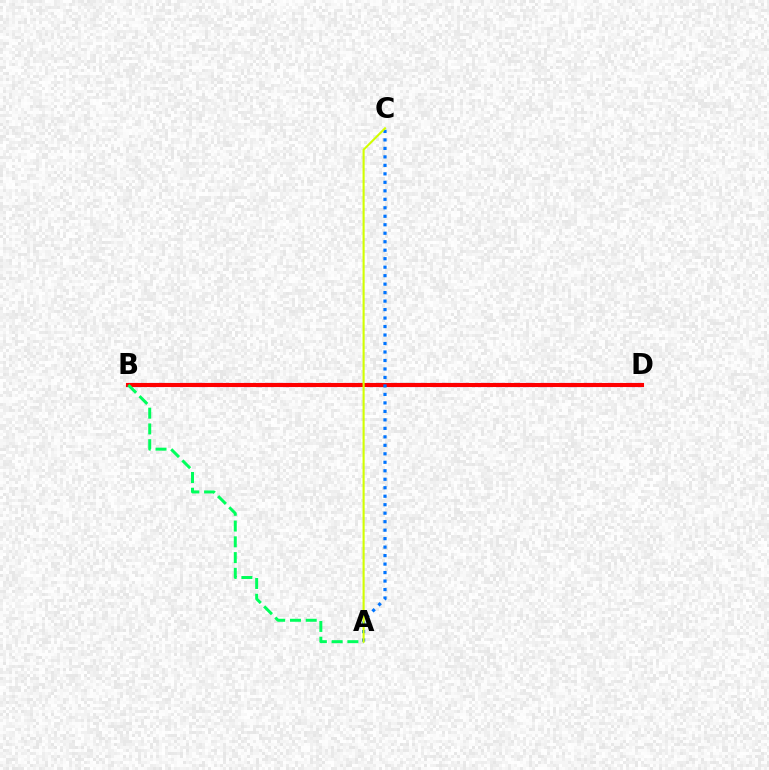{('B', 'D'): [{'color': '#b900ff', 'line_style': 'dashed', 'thickness': 2.95}, {'color': '#ff0000', 'line_style': 'solid', 'thickness': 2.94}], ('A', 'B'): [{'color': '#00ff5c', 'line_style': 'dashed', 'thickness': 2.14}], ('A', 'C'): [{'color': '#0074ff', 'line_style': 'dotted', 'thickness': 2.3}, {'color': '#d1ff00', 'line_style': 'solid', 'thickness': 1.51}]}